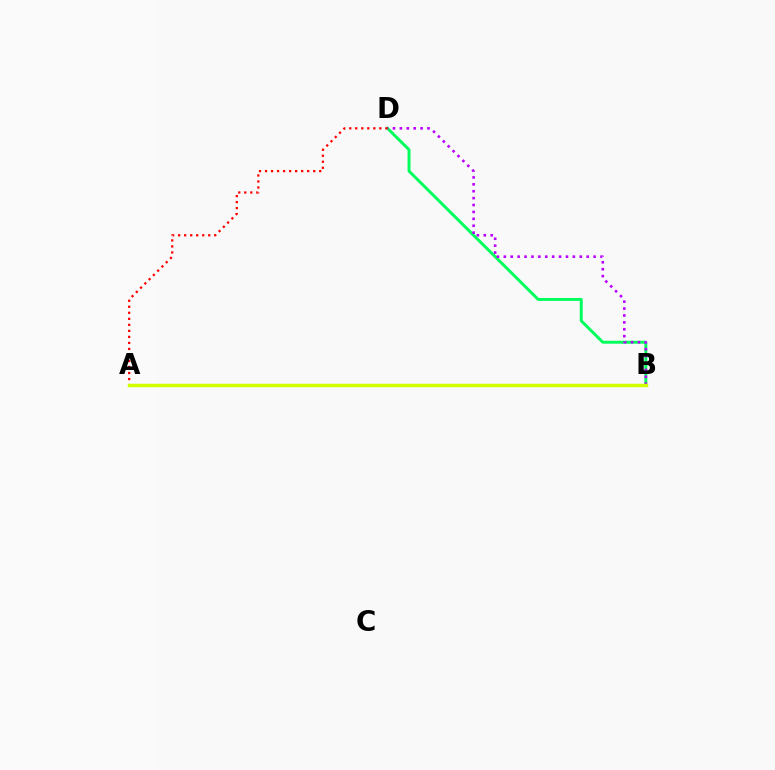{('A', 'B'): [{'color': '#0074ff', 'line_style': 'dotted', 'thickness': 1.9}, {'color': '#d1ff00', 'line_style': 'solid', 'thickness': 2.49}], ('B', 'D'): [{'color': '#00ff5c', 'line_style': 'solid', 'thickness': 2.13}, {'color': '#b900ff', 'line_style': 'dotted', 'thickness': 1.88}], ('A', 'D'): [{'color': '#ff0000', 'line_style': 'dotted', 'thickness': 1.64}]}